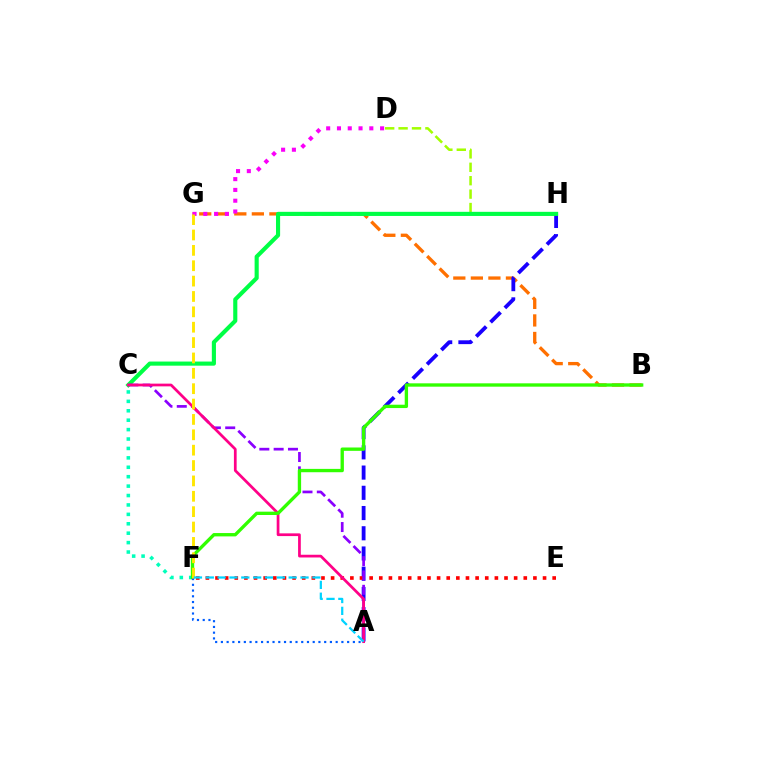{('C', 'F'): [{'color': '#00ffbb', 'line_style': 'dotted', 'thickness': 2.56}], ('B', 'G'): [{'color': '#ff7000', 'line_style': 'dashed', 'thickness': 2.38}], ('A', 'H'): [{'color': '#1900ff', 'line_style': 'dashed', 'thickness': 2.75}], ('D', 'H'): [{'color': '#a2ff00', 'line_style': 'dashed', 'thickness': 1.82}], ('C', 'H'): [{'color': '#00ff45', 'line_style': 'solid', 'thickness': 2.97}], ('E', 'F'): [{'color': '#ff0000', 'line_style': 'dotted', 'thickness': 2.62}], ('A', 'C'): [{'color': '#8a00ff', 'line_style': 'dashed', 'thickness': 1.95}, {'color': '#ff0088', 'line_style': 'solid', 'thickness': 1.96}], ('B', 'F'): [{'color': '#31ff00', 'line_style': 'solid', 'thickness': 2.41}], ('A', 'F'): [{'color': '#005dff', 'line_style': 'dotted', 'thickness': 1.56}, {'color': '#00d3ff', 'line_style': 'dashed', 'thickness': 1.61}], ('D', 'G'): [{'color': '#fa00f9', 'line_style': 'dotted', 'thickness': 2.93}], ('F', 'G'): [{'color': '#ffe600', 'line_style': 'dashed', 'thickness': 2.09}]}